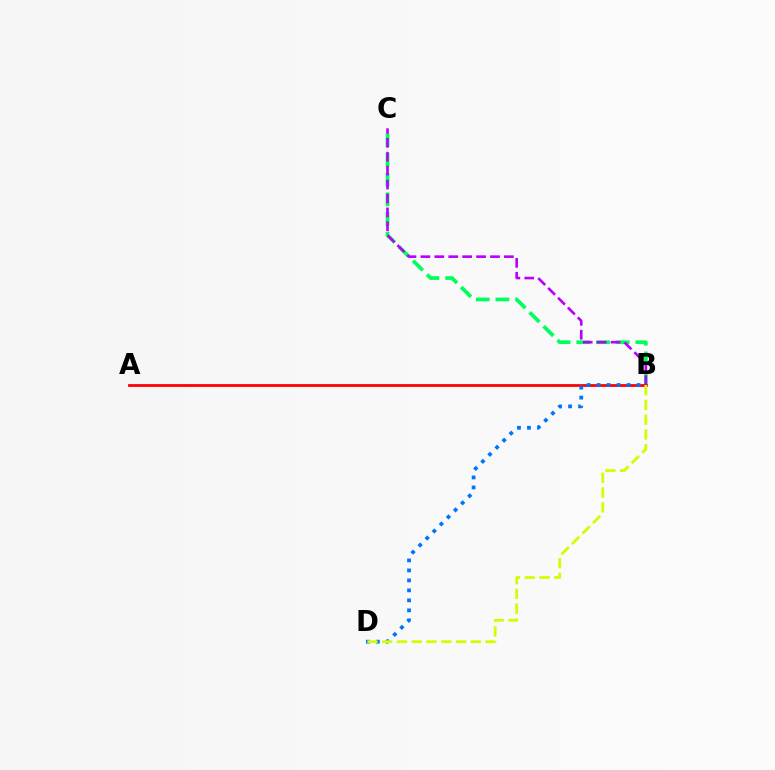{('B', 'C'): [{'color': '#00ff5c', 'line_style': 'dashed', 'thickness': 2.68}, {'color': '#b900ff', 'line_style': 'dashed', 'thickness': 1.89}], ('A', 'B'): [{'color': '#ff0000', 'line_style': 'solid', 'thickness': 2.0}], ('B', 'D'): [{'color': '#0074ff', 'line_style': 'dotted', 'thickness': 2.71}, {'color': '#d1ff00', 'line_style': 'dashed', 'thickness': 2.01}]}